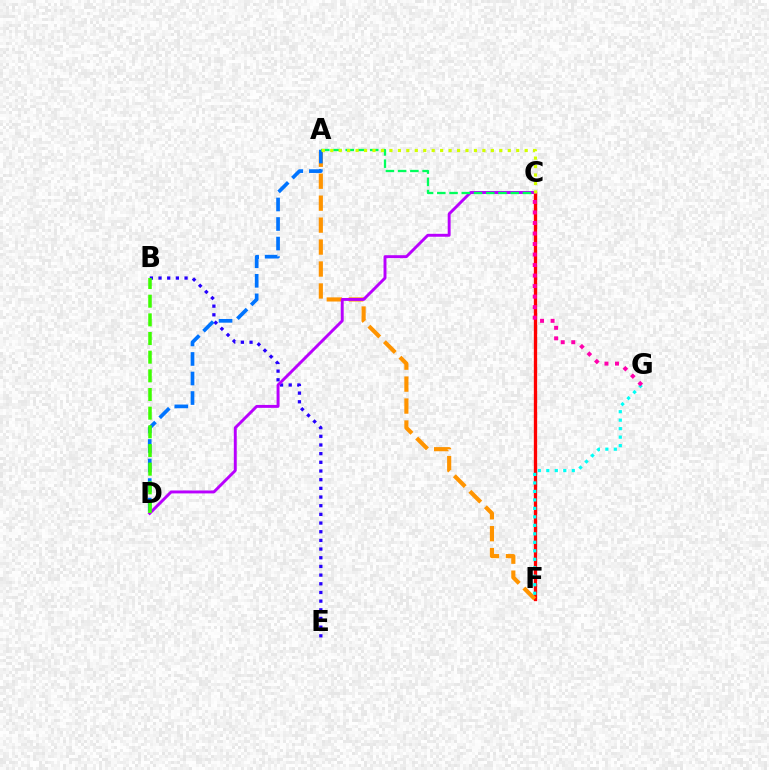{('C', 'F'): [{'color': '#ff0000', 'line_style': 'solid', 'thickness': 2.39}], ('A', 'F'): [{'color': '#ff9400', 'line_style': 'dashed', 'thickness': 2.98}], ('F', 'G'): [{'color': '#00fff6', 'line_style': 'dotted', 'thickness': 2.31}], ('B', 'E'): [{'color': '#2500ff', 'line_style': 'dotted', 'thickness': 2.36}], ('C', 'D'): [{'color': '#b900ff', 'line_style': 'solid', 'thickness': 2.11}], ('A', 'D'): [{'color': '#0074ff', 'line_style': 'dashed', 'thickness': 2.66}], ('A', 'C'): [{'color': '#00ff5c', 'line_style': 'dashed', 'thickness': 1.66}, {'color': '#d1ff00', 'line_style': 'dotted', 'thickness': 2.3}], ('C', 'G'): [{'color': '#ff00ac', 'line_style': 'dotted', 'thickness': 2.86}], ('B', 'D'): [{'color': '#3dff00', 'line_style': 'dashed', 'thickness': 2.54}]}